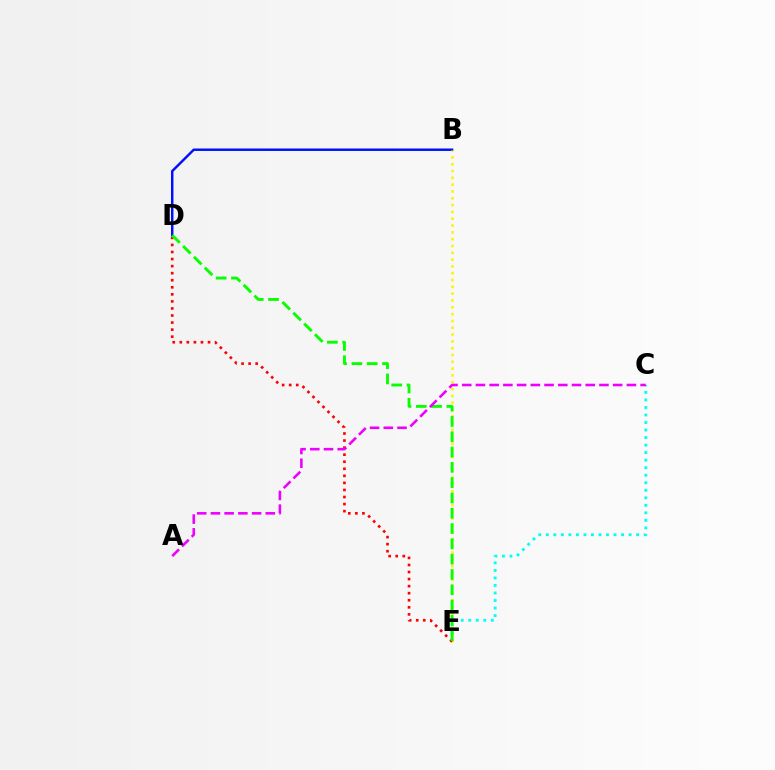{('C', 'E'): [{'color': '#00fff6', 'line_style': 'dotted', 'thickness': 2.04}], ('B', 'D'): [{'color': '#0010ff', 'line_style': 'solid', 'thickness': 1.77}], ('B', 'E'): [{'color': '#fcf500', 'line_style': 'dotted', 'thickness': 1.85}], ('D', 'E'): [{'color': '#ff0000', 'line_style': 'dotted', 'thickness': 1.92}, {'color': '#08ff00', 'line_style': 'dashed', 'thickness': 2.08}], ('A', 'C'): [{'color': '#ee00ff', 'line_style': 'dashed', 'thickness': 1.86}]}